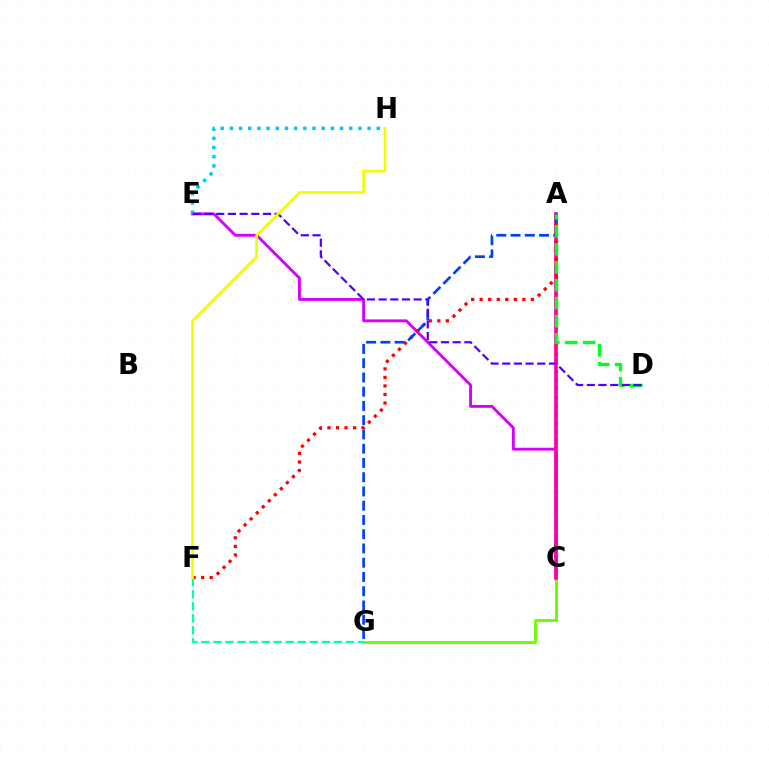{('C', 'E'): [{'color': '#d600ff', 'line_style': 'solid', 'thickness': 2.06}], ('A', 'C'): [{'color': '#ff8800', 'line_style': 'dotted', 'thickness': 2.35}, {'color': '#ff00a0', 'line_style': 'solid', 'thickness': 2.67}], ('C', 'G'): [{'color': '#66ff00', 'line_style': 'solid', 'thickness': 2.09}], ('E', 'H'): [{'color': '#00c7ff', 'line_style': 'dotted', 'thickness': 2.49}], ('A', 'F'): [{'color': '#ff0000', 'line_style': 'dotted', 'thickness': 2.32}], ('F', 'G'): [{'color': '#00ffaf', 'line_style': 'dashed', 'thickness': 1.64}], ('A', 'G'): [{'color': '#003fff', 'line_style': 'dashed', 'thickness': 1.94}], ('A', 'D'): [{'color': '#00ff27', 'line_style': 'dashed', 'thickness': 2.45}], ('D', 'E'): [{'color': '#4f00ff', 'line_style': 'dashed', 'thickness': 1.59}], ('F', 'H'): [{'color': '#eeff00', 'line_style': 'solid', 'thickness': 1.95}]}